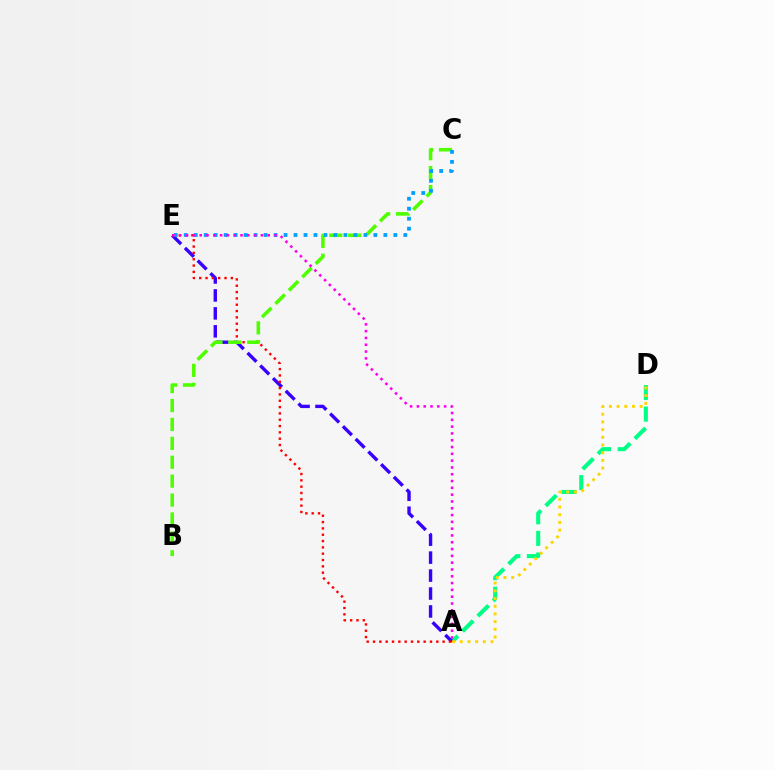{('A', 'D'): [{'color': '#00ff86', 'line_style': 'dashed', 'thickness': 2.93}, {'color': '#ffd500', 'line_style': 'dotted', 'thickness': 2.09}], ('A', 'E'): [{'color': '#3700ff', 'line_style': 'dashed', 'thickness': 2.44}, {'color': '#ff0000', 'line_style': 'dotted', 'thickness': 1.72}, {'color': '#ff00ed', 'line_style': 'dotted', 'thickness': 1.85}], ('B', 'C'): [{'color': '#4fff00', 'line_style': 'dashed', 'thickness': 2.57}], ('C', 'E'): [{'color': '#009eff', 'line_style': 'dotted', 'thickness': 2.71}]}